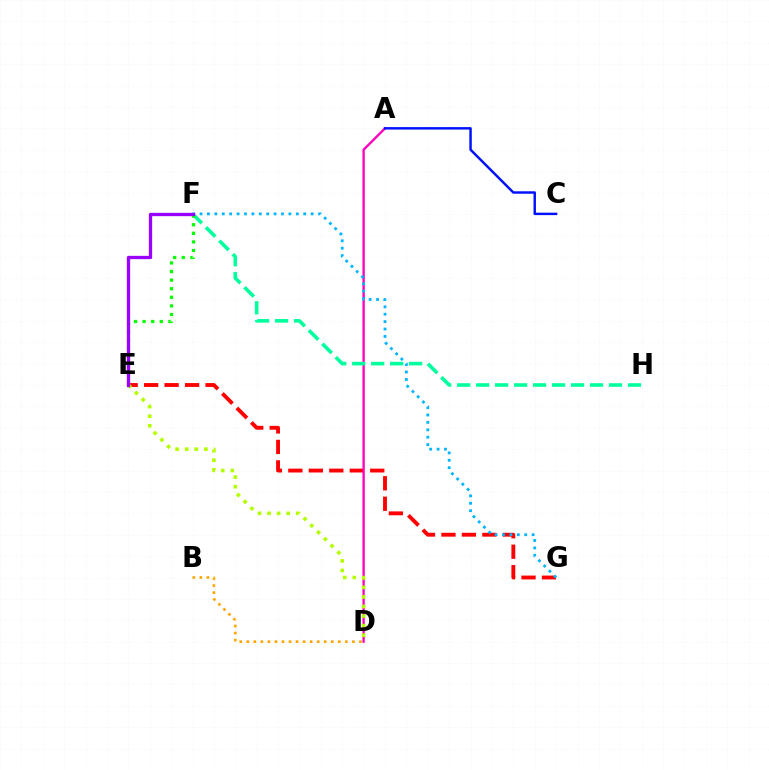{('B', 'D'): [{'color': '#ffa500', 'line_style': 'dotted', 'thickness': 1.91}], ('E', 'G'): [{'color': '#ff0000', 'line_style': 'dashed', 'thickness': 2.78}], ('A', 'D'): [{'color': '#ff00bd', 'line_style': 'solid', 'thickness': 1.67}], ('F', 'G'): [{'color': '#00b5ff', 'line_style': 'dotted', 'thickness': 2.01}], ('D', 'E'): [{'color': '#b3ff00', 'line_style': 'dotted', 'thickness': 2.6}], ('F', 'H'): [{'color': '#00ff9d', 'line_style': 'dashed', 'thickness': 2.58}], ('E', 'F'): [{'color': '#08ff00', 'line_style': 'dotted', 'thickness': 2.34}, {'color': '#9b00ff', 'line_style': 'solid', 'thickness': 2.38}], ('A', 'C'): [{'color': '#0010ff', 'line_style': 'solid', 'thickness': 1.76}]}